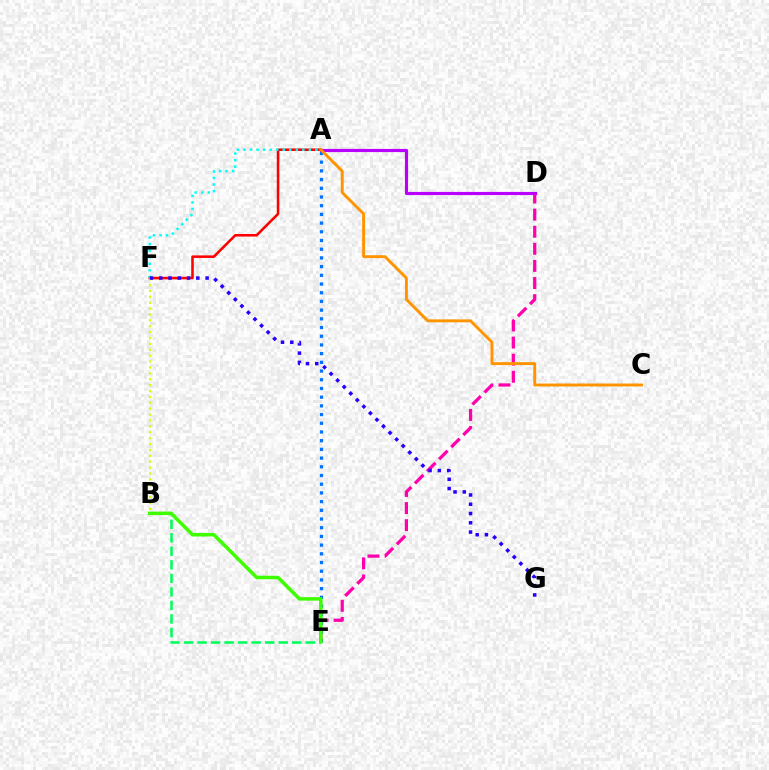{('D', 'E'): [{'color': '#ff00ac', 'line_style': 'dashed', 'thickness': 2.32}], ('A', 'E'): [{'color': '#0074ff', 'line_style': 'dotted', 'thickness': 2.36}], ('A', 'F'): [{'color': '#ff0000', 'line_style': 'solid', 'thickness': 1.84}, {'color': '#00fff6', 'line_style': 'dotted', 'thickness': 1.78}], ('B', 'E'): [{'color': '#00ff5c', 'line_style': 'dashed', 'thickness': 1.84}, {'color': '#3dff00', 'line_style': 'solid', 'thickness': 2.53}], ('B', 'F'): [{'color': '#d1ff00', 'line_style': 'dotted', 'thickness': 1.6}], ('A', 'D'): [{'color': '#b900ff', 'line_style': 'solid', 'thickness': 2.27}], ('A', 'C'): [{'color': '#ff9400', 'line_style': 'solid', 'thickness': 2.1}], ('F', 'G'): [{'color': '#2500ff', 'line_style': 'dotted', 'thickness': 2.52}]}